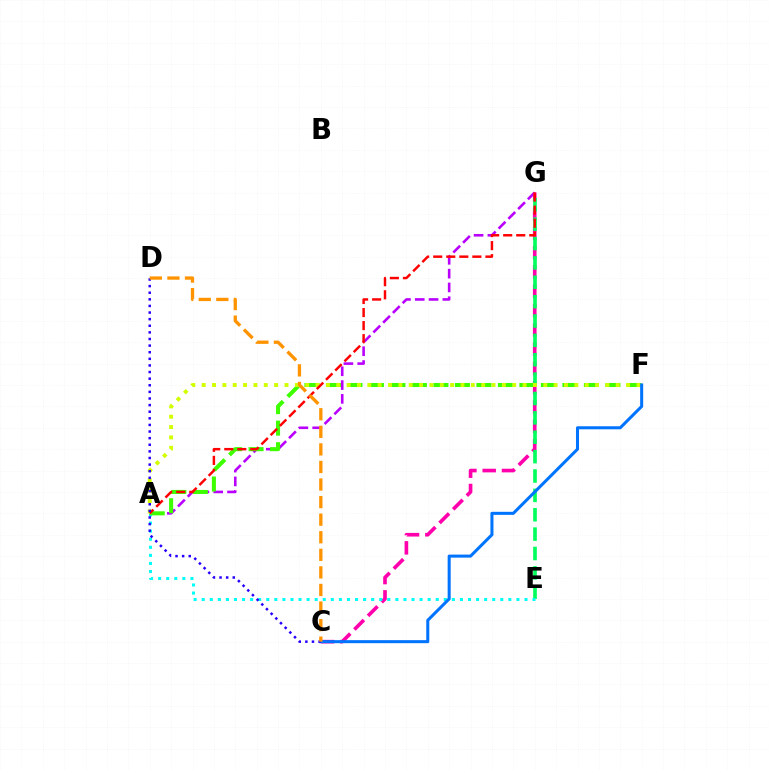{('A', 'G'): [{'color': '#b900ff', 'line_style': 'dashed', 'thickness': 1.88}, {'color': '#ff0000', 'line_style': 'dashed', 'thickness': 1.77}], ('C', 'G'): [{'color': '#ff00ac', 'line_style': 'dashed', 'thickness': 2.62}], ('E', 'G'): [{'color': '#00ff5c', 'line_style': 'dashed', 'thickness': 2.63}], ('A', 'E'): [{'color': '#00fff6', 'line_style': 'dotted', 'thickness': 2.19}], ('A', 'F'): [{'color': '#3dff00', 'line_style': 'dashed', 'thickness': 2.92}, {'color': '#d1ff00', 'line_style': 'dotted', 'thickness': 2.81}], ('C', 'F'): [{'color': '#0074ff', 'line_style': 'solid', 'thickness': 2.19}], ('C', 'D'): [{'color': '#2500ff', 'line_style': 'dotted', 'thickness': 1.8}, {'color': '#ff9400', 'line_style': 'dashed', 'thickness': 2.39}]}